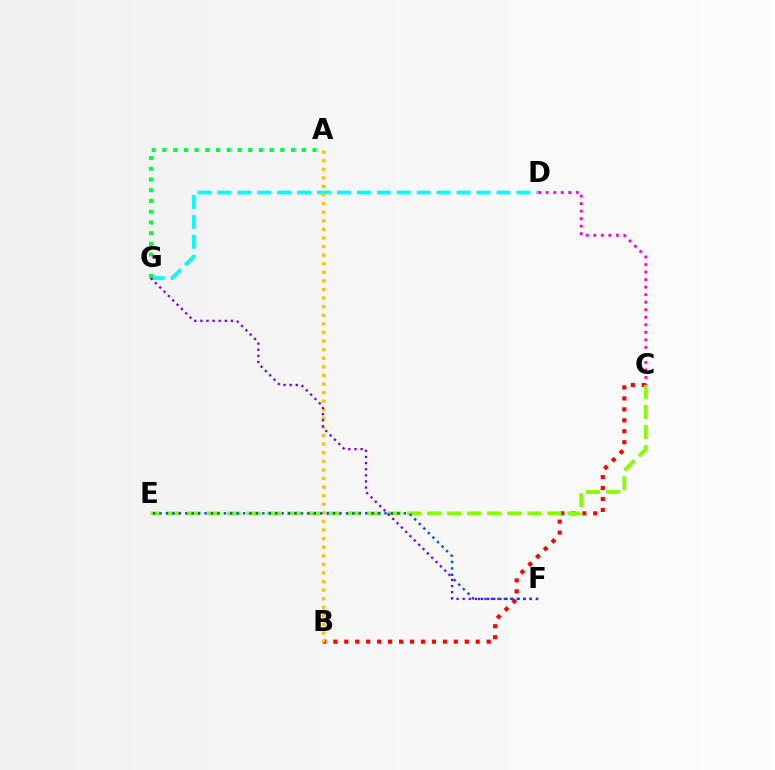{('B', 'C'): [{'color': '#ff0000', 'line_style': 'dotted', 'thickness': 2.98}], ('D', 'G'): [{'color': '#00fff6', 'line_style': 'dashed', 'thickness': 2.71}], ('C', 'D'): [{'color': '#ff00cf', 'line_style': 'dotted', 'thickness': 2.05}], ('A', 'B'): [{'color': '#ffbd00', 'line_style': 'dotted', 'thickness': 2.33}], ('C', 'E'): [{'color': '#84ff00', 'line_style': 'dashed', 'thickness': 2.72}], ('F', 'G'): [{'color': '#7200ff', 'line_style': 'dotted', 'thickness': 1.66}], ('E', 'F'): [{'color': '#004bff', 'line_style': 'dotted', 'thickness': 1.75}], ('A', 'G'): [{'color': '#00ff39', 'line_style': 'dotted', 'thickness': 2.91}]}